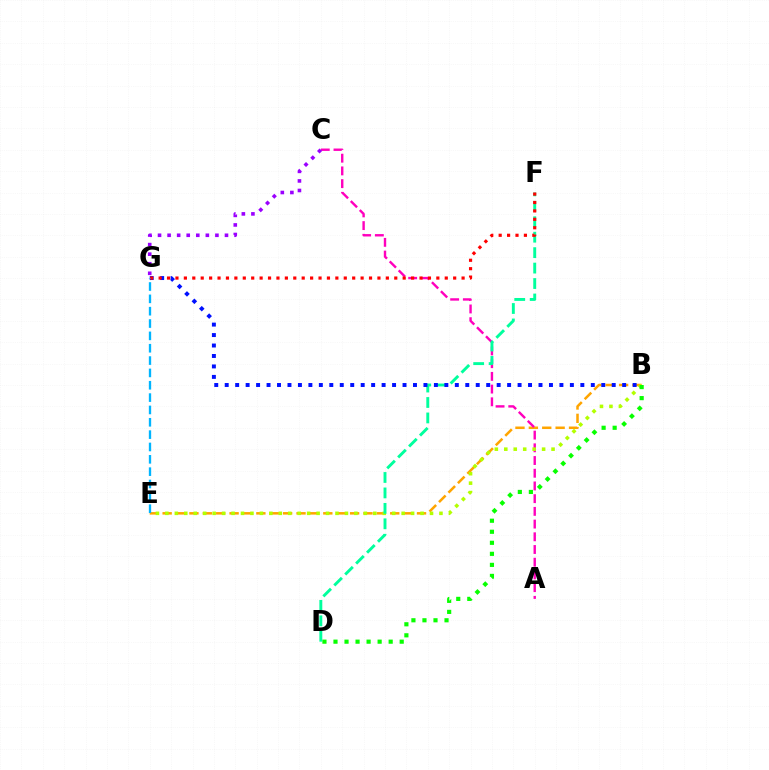{('B', 'E'): [{'color': '#ffa500', 'line_style': 'dashed', 'thickness': 1.82}, {'color': '#b3ff00', 'line_style': 'dotted', 'thickness': 2.57}], ('A', 'C'): [{'color': '#ff00bd', 'line_style': 'dashed', 'thickness': 1.73}], ('C', 'G'): [{'color': '#9b00ff', 'line_style': 'dotted', 'thickness': 2.6}], ('D', 'F'): [{'color': '#00ff9d', 'line_style': 'dashed', 'thickness': 2.1}], ('B', 'G'): [{'color': '#0010ff', 'line_style': 'dotted', 'thickness': 2.84}], ('F', 'G'): [{'color': '#ff0000', 'line_style': 'dotted', 'thickness': 2.29}], ('E', 'G'): [{'color': '#00b5ff', 'line_style': 'dashed', 'thickness': 1.68}], ('B', 'D'): [{'color': '#08ff00', 'line_style': 'dotted', 'thickness': 3.0}]}